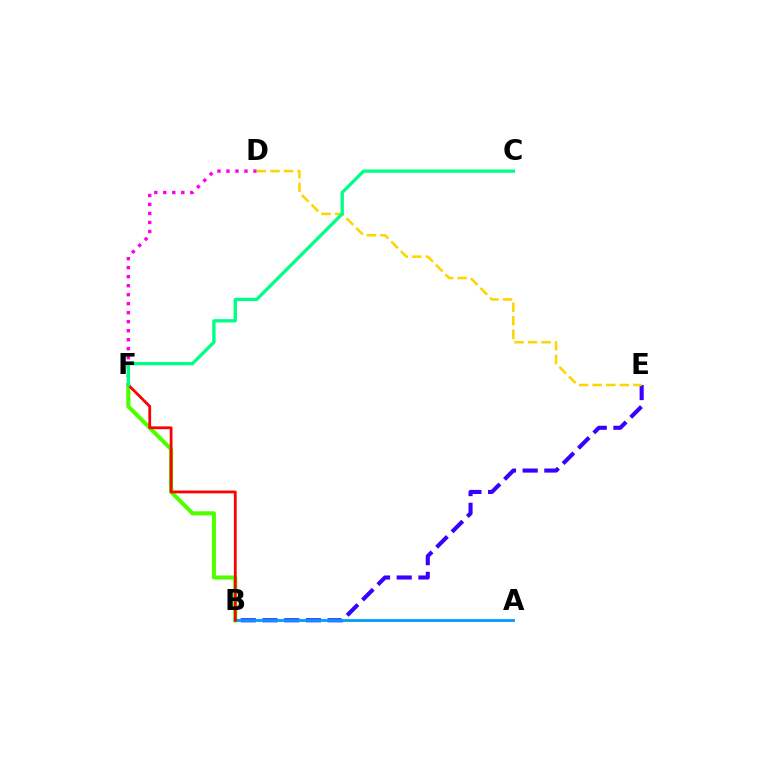{('B', 'F'): [{'color': '#4fff00', 'line_style': 'solid', 'thickness': 2.95}, {'color': '#ff0000', 'line_style': 'solid', 'thickness': 2.0}], ('B', 'E'): [{'color': '#3700ff', 'line_style': 'dashed', 'thickness': 2.95}], ('A', 'B'): [{'color': '#009eff', 'line_style': 'solid', 'thickness': 2.03}], ('D', 'F'): [{'color': '#ff00ed', 'line_style': 'dotted', 'thickness': 2.45}], ('D', 'E'): [{'color': '#ffd500', 'line_style': 'dashed', 'thickness': 1.84}], ('C', 'F'): [{'color': '#00ff86', 'line_style': 'solid', 'thickness': 2.39}]}